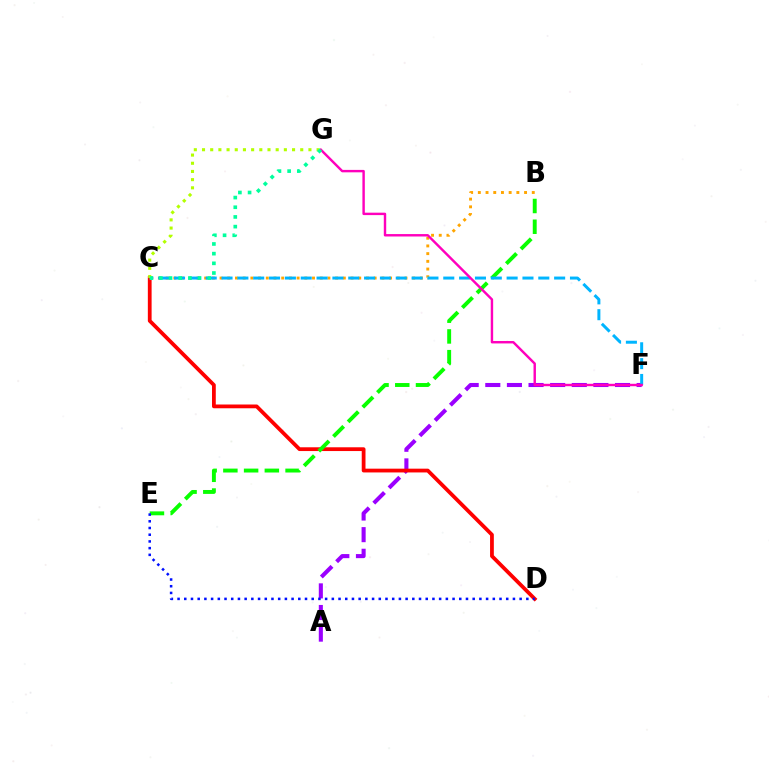{('A', 'F'): [{'color': '#9b00ff', 'line_style': 'dashed', 'thickness': 2.94}], ('C', 'D'): [{'color': '#ff0000', 'line_style': 'solid', 'thickness': 2.72}], ('B', 'C'): [{'color': '#ffa500', 'line_style': 'dotted', 'thickness': 2.09}], ('B', 'E'): [{'color': '#08ff00', 'line_style': 'dashed', 'thickness': 2.82}], ('C', 'F'): [{'color': '#00b5ff', 'line_style': 'dashed', 'thickness': 2.15}], ('F', 'G'): [{'color': '#ff00bd', 'line_style': 'solid', 'thickness': 1.75}], ('C', 'G'): [{'color': '#b3ff00', 'line_style': 'dotted', 'thickness': 2.22}, {'color': '#00ff9d', 'line_style': 'dotted', 'thickness': 2.63}], ('D', 'E'): [{'color': '#0010ff', 'line_style': 'dotted', 'thickness': 1.82}]}